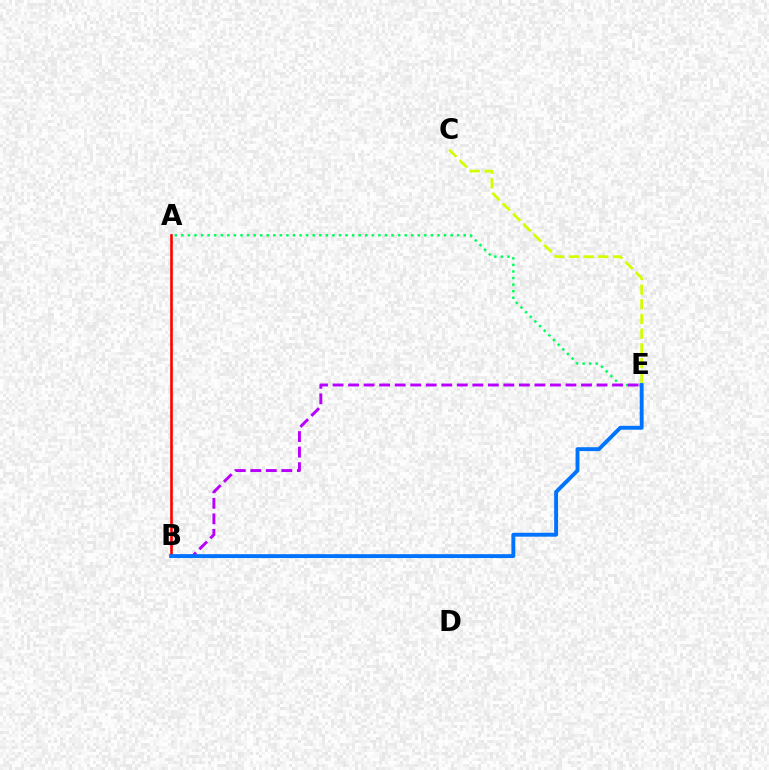{('A', 'B'): [{'color': '#ff0000', 'line_style': 'solid', 'thickness': 1.89}], ('A', 'E'): [{'color': '#00ff5c', 'line_style': 'dotted', 'thickness': 1.78}], ('B', 'E'): [{'color': '#b900ff', 'line_style': 'dashed', 'thickness': 2.11}, {'color': '#0074ff', 'line_style': 'solid', 'thickness': 2.8}], ('C', 'E'): [{'color': '#d1ff00', 'line_style': 'dashed', 'thickness': 2.0}]}